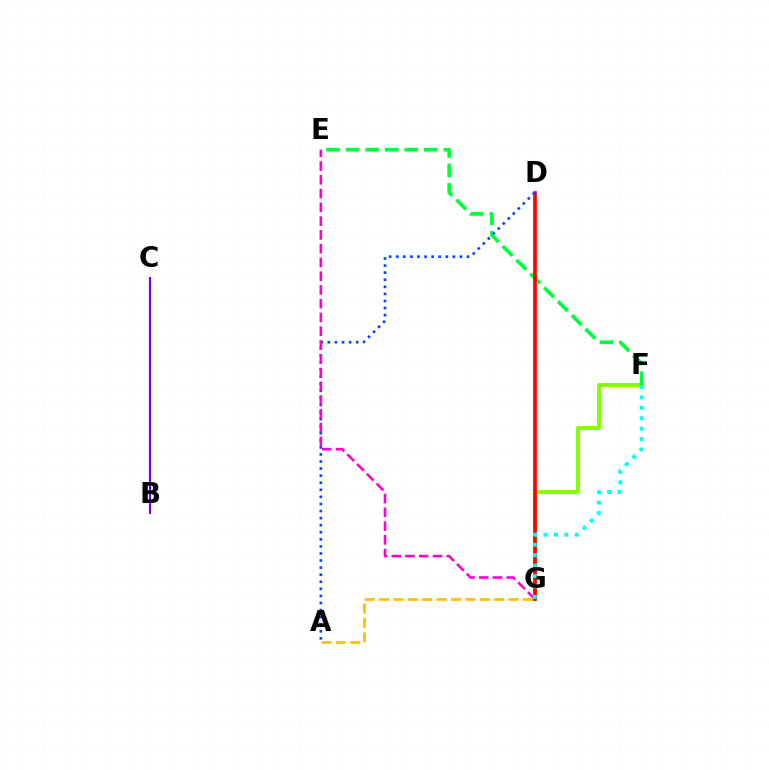{('A', 'G'): [{'color': '#ffbd00', 'line_style': 'dashed', 'thickness': 1.95}], ('F', 'G'): [{'color': '#84ff00', 'line_style': 'solid', 'thickness': 2.84}, {'color': '#00fff6', 'line_style': 'dotted', 'thickness': 2.83}], ('E', 'F'): [{'color': '#00ff39', 'line_style': 'dashed', 'thickness': 2.65}], ('D', 'G'): [{'color': '#ff0000', 'line_style': 'solid', 'thickness': 2.65}], ('B', 'C'): [{'color': '#7200ff', 'line_style': 'solid', 'thickness': 1.52}], ('A', 'D'): [{'color': '#004bff', 'line_style': 'dotted', 'thickness': 1.92}], ('E', 'G'): [{'color': '#ff00cf', 'line_style': 'dashed', 'thickness': 1.87}]}